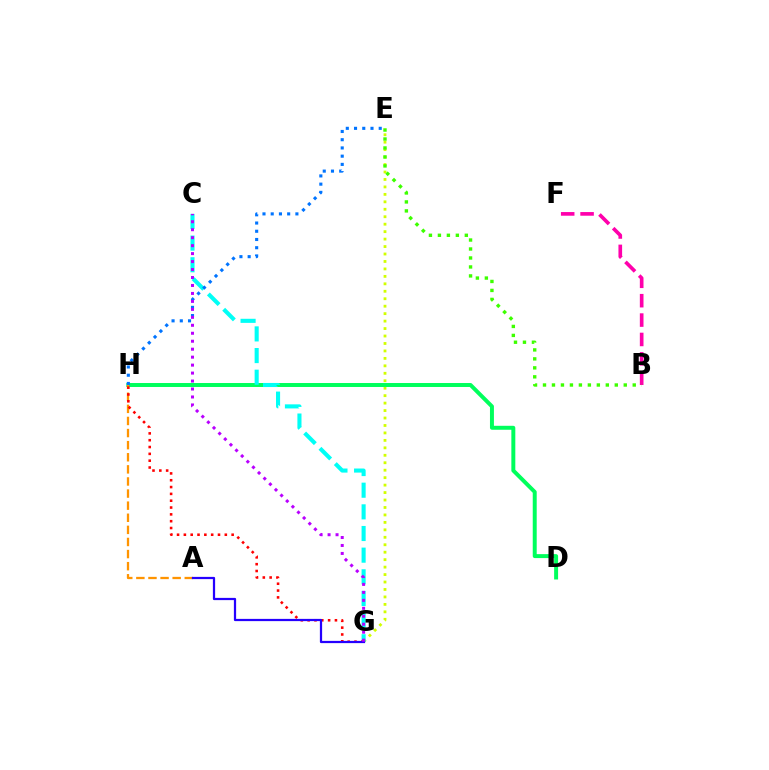{('B', 'F'): [{'color': '#ff00ac', 'line_style': 'dashed', 'thickness': 2.63}], ('E', 'G'): [{'color': '#d1ff00', 'line_style': 'dotted', 'thickness': 2.03}], ('D', 'H'): [{'color': '#00ff5c', 'line_style': 'solid', 'thickness': 2.85}], ('A', 'H'): [{'color': '#ff9400', 'line_style': 'dashed', 'thickness': 1.64}], ('B', 'E'): [{'color': '#3dff00', 'line_style': 'dotted', 'thickness': 2.44}], ('C', 'G'): [{'color': '#00fff6', 'line_style': 'dashed', 'thickness': 2.94}, {'color': '#b900ff', 'line_style': 'dotted', 'thickness': 2.16}], ('G', 'H'): [{'color': '#ff0000', 'line_style': 'dotted', 'thickness': 1.85}], ('A', 'G'): [{'color': '#2500ff', 'line_style': 'solid', 'thickness': 1.61}], ('E', 'H'): [{'color': '#0074ff', 'line_style': 'dotted', 'thickness': 2.24}]}